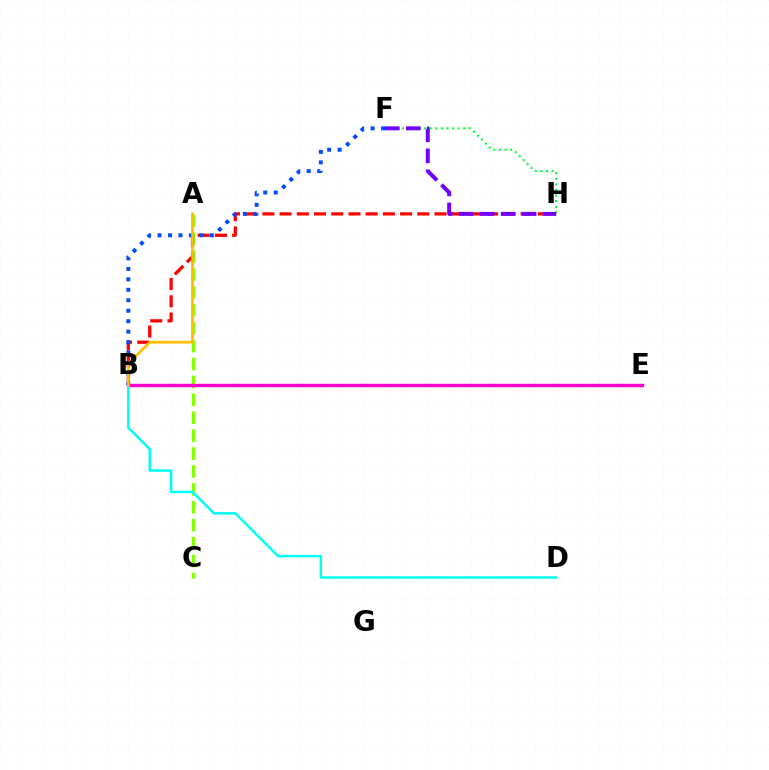{('F', 'H'): [{'color': '#00ff39', 'line_style': 'dotted', 'thickness': 1.52}, {'color': '#7200ff', 'line_style': 'dashed', 'thickness': 2.85}], ('A', 'C'): [{'color': '#84ff00', 'line_style': 'dashed', 'thickness': 2.43}], ('B', 'H'): [{'color': '#ff0000', 'line_style': 'dashed', 'thickness': 2.34}], ('B', 'F'): [{'color': '#004bff', 'line_style': 'dotted', 'thickness': 2.84}], ('B', 'E'): [{'color': '#ff00cf', 'line_style': 'solid', 'thickness': 2.45}], ('B', 'D'): [{'color': '#00fff6', 'line_style': 'solid', 'thickness': 1.79}], ('A', 'B'): [{'color': '#ffbd00', 'line_style': 'solid', 'thickness': 1.96}]}